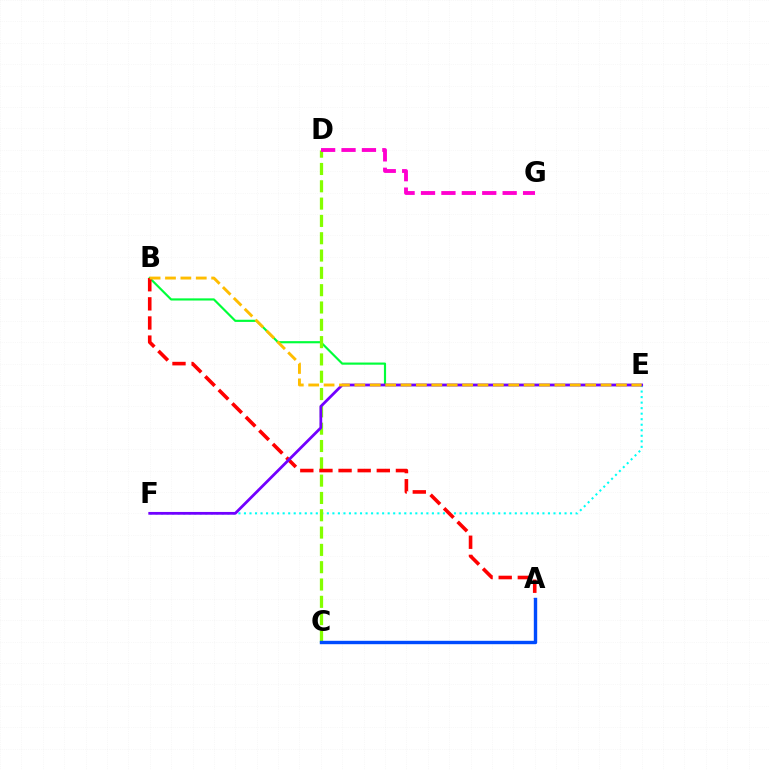{('B', 'E'): [{'color': '#00ff39', 'line_style': 'solid', 'thickness': 1.56}, {'color': '#ffbd00', 'line_style': 'dashed', 'thickness': 2.09}], ('E', 'F'): [{'color': '#00fff6', 'line_style': 'dotted', 'thickness': 1.5}, {'color': '#7200ff', 'line_style': 'solid', 'thickness': 1.99}], ('C', 'D'): [{'color': '#84ff00', 'line_style': 'dashed', 'thickness': 2.35}], ('A', 'B'): [{'color': '#ff0000', 'line_style': 'dashed', 'thickness': 2.6}], ('A', 'C'): [{'color': '#004bff', 'line_style': 'solid', 'thickness': 2.44}], ('D', 'G'): [{'color': '#ff00cf', 'line_style': 'dashed', 'thickness': 2.77}]}